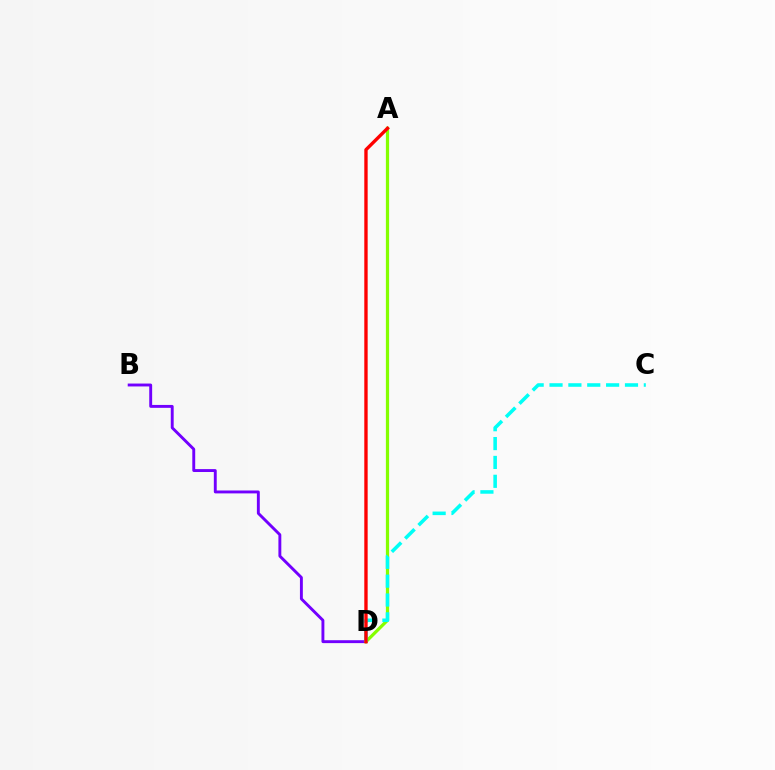{('B', 'D'): [{'color': '#7200ff', 'line_style': 'solid', 'thickness': 2.09}], ('A', 'D'): [{'color': '#84ff00', 'line_style': 'solid', 'thickness': 2.32}, {'color': '#ff0000', 'line_style': 'solid', 'thickness': 2.42}], ('C', 'D'): [{'color': '#00fff6', 'line_style': 'dashed', 'thickness': 2.56}]}